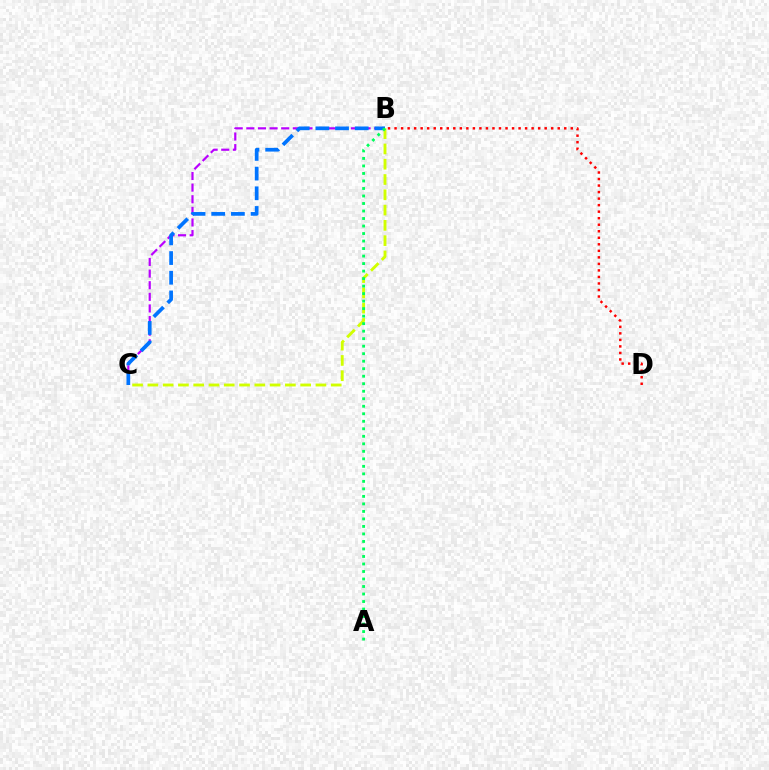{('B', 'C'): [{'color': '#b900ff', 'line_style': 'dashed', 'thickness': 1.58}, {'color': '#0074ff', 'line_style': 'dashed', 'thickness': 2.67}, {'color': '#d1ff00', 'line_style': 'dashed', 'thickness': 2.08}], ('A', 'B'): [{'color': '#00ff5c', 'line_style': 'dotted', 'thickness': 2.04}], ('B', 'D'): [{'color': '#ff0000', 'line_style': 'dotted', 'thickness': 1.77}]}